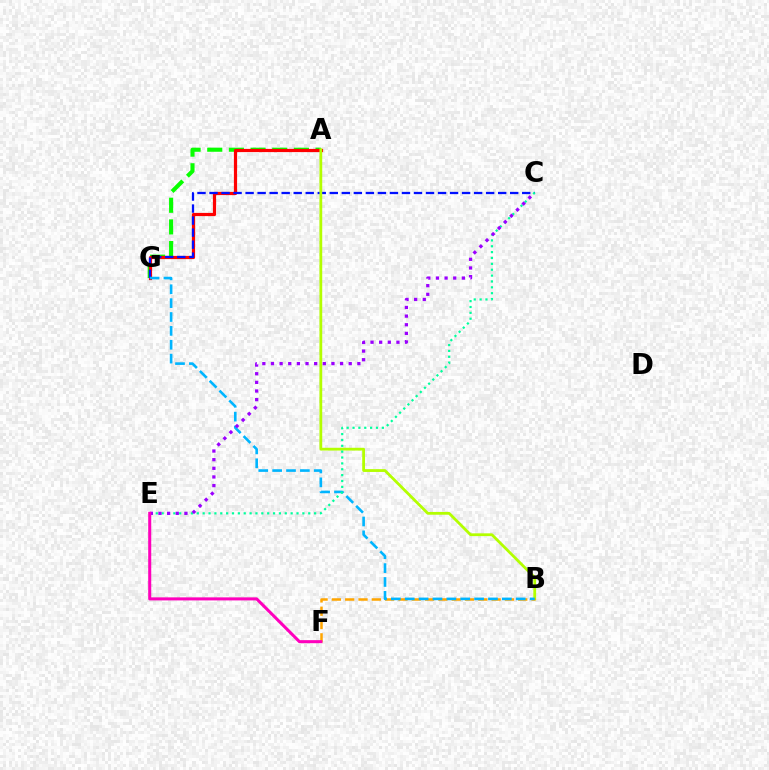{('A', 'G'): [{'color': '#08ff00', 'line_style': 'dashed', 'thickness': 2.94}, {'color': '#ff0000', 'line_style': 'solid', 'thickness': 2.31}], ('C', 'G'): [{'color': '#0010ff', 'line_style': 'dashed', 'thickness': 1.63}], ('A', 'B'): [{'color': '#b3ff00', 'line_style': 'solid', 'thickness': 2.0}], ('B', 'F'): [{'color': '#ffa500', 'line_style': 'dashed', 'thickness': 1.81}], ('B', 'G'): [{'color': '#00b5ff', 'line_style': 'dashed', 'thickness': 1.88}], ('C', 'E'): [{'color': '#00ff9d', 'line_style': 'dotted', 'thickness': 1.59}, {'color': '#9b00ff', 'line_style': 'dotted', 'thickness': 2.35}], ('E', 'F'): [{'color': '#ff00bd', 'line_style': 'solid', 'thickness': 2.19}]}